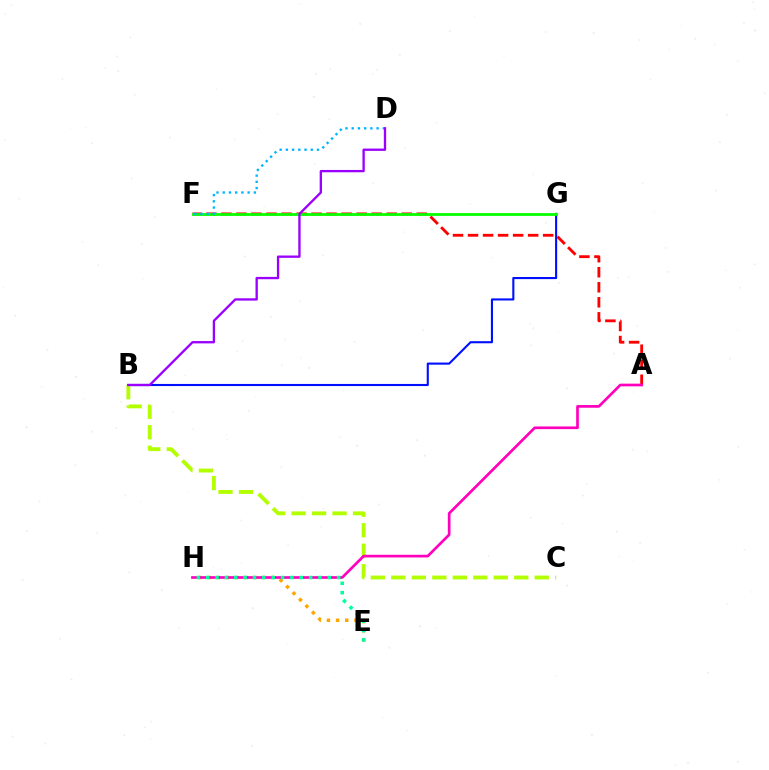{('B', 'G'): [{'color': '#0010ff', 'line_style': 'solid', 'thickness': 1.52}], ('A', 'F'): [{'color': '#ff0000', 'line_style': 'dashed', 'thickness': 2.04}], ('E', 'H'): [{'color': '#ffa500', 'line_style': 'dotted', 'thickness': 2.48}, {'color': '#00ff9d', 'line_style': 'dotted', 'thickness': 2.54}], ('F', 'G'): [{'color': '#08ff00', 'line_style': 'solid', 'thickness': 2.02}], ('B', 'C'): [{'color': '#b3ff00', 'line_style': 'dashed', 'thickness': 2.78}], ('D', 'F'): [{'color': '#00b5ff', 'line_style': 'dotted', 'thickness': 1.69}], ('A', 'H'): [{'color': '#ff00bd', 'line_style': 'solid', 'thickness': 1.94}], ('B', 'D'): [{'color': '#9b00ff', 'line_style': 'solid', 'thickness': 1.68}]}